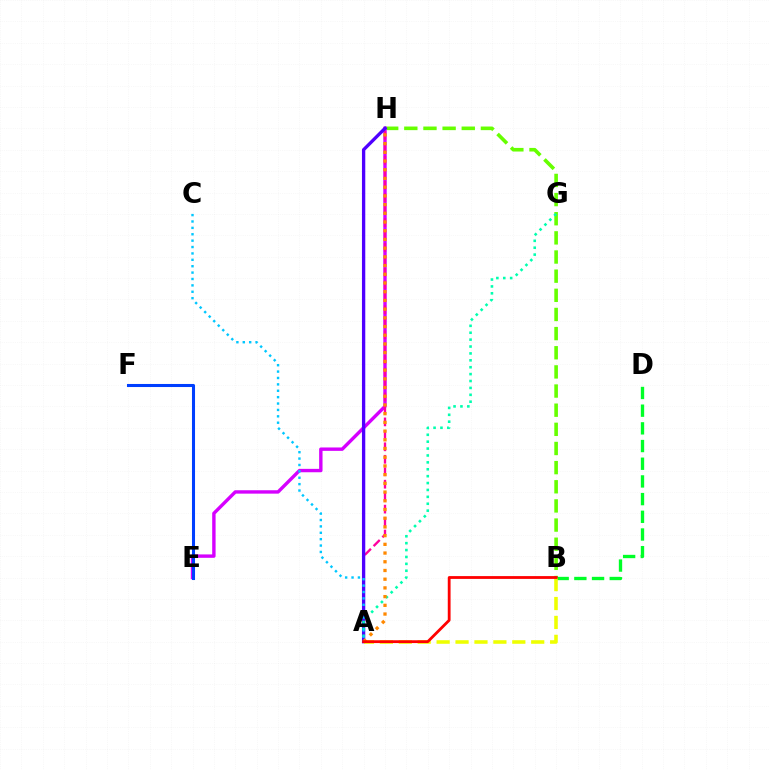{('B', 'H'): [{'color': '#66ff00', 'line_style': 'dashed', 'thickness': 2.6}], ('E', 'H'): [{'color': '#d600ff', 'line_style': 'solid', 'thickness': 2.44}], ('E', 'F'): [{'color': '#003fff', 'line_style': 'solid', 'thickness': 2.2}], ('A', 'H'): [{'color': '#ff00a0', 'line_style': 'dashed', 'thickness': 1.69}, {'color': '#4f00ff', 'line_style': 'solid', 'thickness': 2.39}, {'color': '#ff8800', 'line_style': 'dotted', 'thickness': 2.37}], ('B', 'D'): [{'color': '#00ff27', 'line_style': 'dashed', 'thickness': 2.4}], ('A', 'B'): [{'color': '#eeff00', 'line_style': 'dashed', 'thickness': 2.57}, {'color': '#ff0000', 'line_style': 'solid', 'thickness': 2.02}], ('A', 'G'): [{'color': '#00ffaf', 'line_style': 'dotted', 'thickness': 1.87}], ('A', 'C'): [{'color': '#00c7ff', 'line_style': 'dotted', 'thickness': 1.74}]}